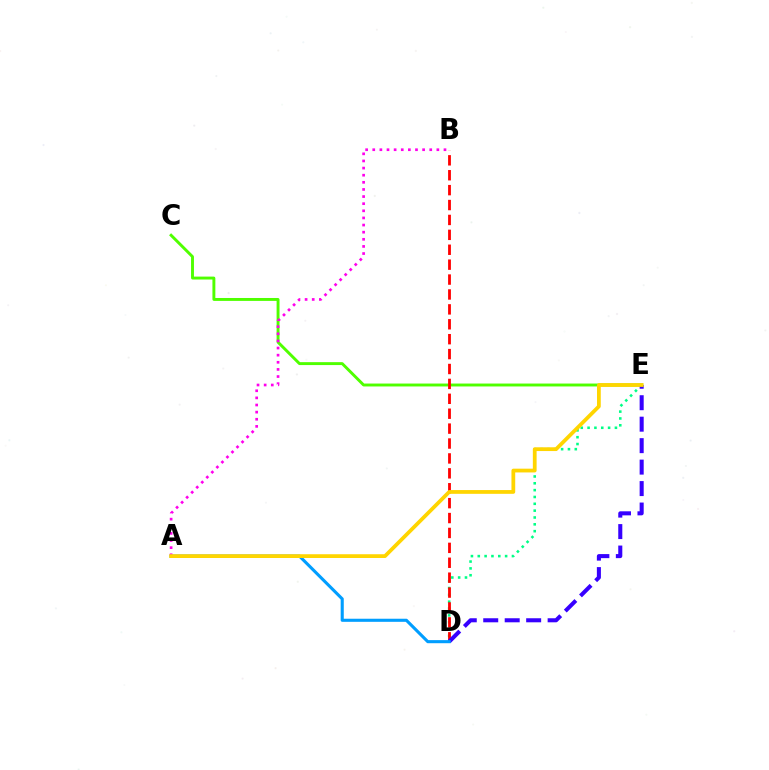{('C', 'E'): [{'color': '#4fff00', 'line_style': 'solid', 'thickness': 2.1}], ('D', 'E'): [{'color': '#00ff86', 'line_style': 'dotted', 'thickness': 1.86}, {'color': '#3700ff', 'line_style': 'dashed', 'thickness': 2.92}], ('B', 'D'): [{'color': '#ff0000', 'line_style': 'dashed', 'thickness': 2.02}], ('A', 'D'): [{'color': '#009eff', 'line_style': 'solid', 'thickness': 2.22}], ('A', 'B'): [{'color': '#ff00ed', 'line_style': 'dotted', 'thickness': 1.94}], ('A', 'E'): [{'color': '#ffd500', 'line_style': 'solid', 'thickness': 2.71}]}